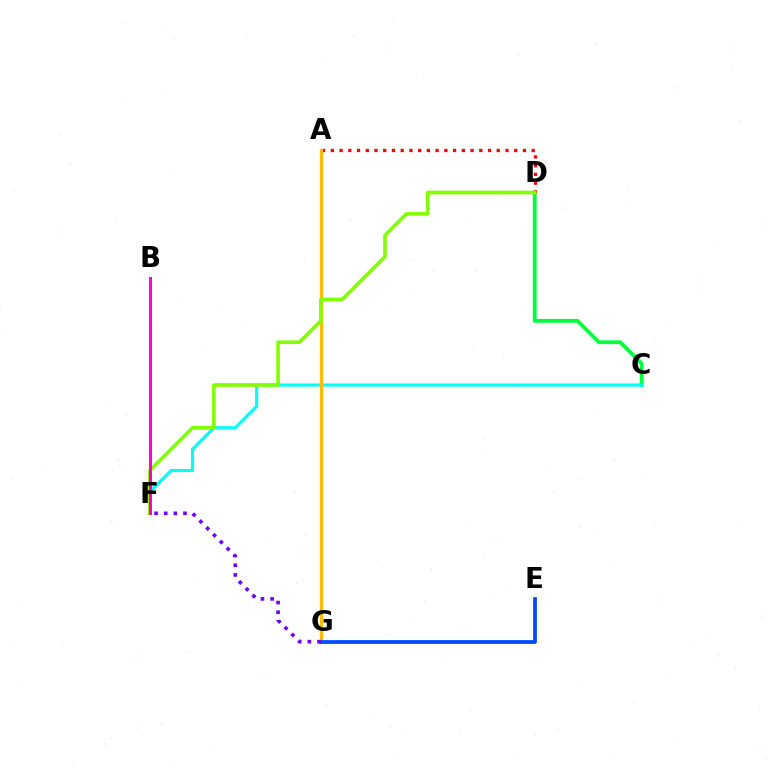{('C', 'D'): [{'color': '#00ff39', 'line_style': 'solid', 'thickness': 2.72}], ('C', 'F'): [{'color': '#00fff6', 'line_style': 'solid', 'thickness': 2.24}], ('A', 'D'): [{'color': '#ff0000', 'line_style': 'dotted', 'thickness': 2.37}], ('A', 'G'): [{'color': '#ffbd00', 'line_style': 'solid', 'thickness': 2.39}], ('D', 'F'): [{'color': '#84ff00', 'line_style': 'solid', 'thickness': 2.61}], ('B', 'F'): [{'color': '#ff00cf', 'line_style': 'solid', 'thickness': 2.13}], ('E', 'G'): [{'color': '#004bff', 'line_style': 'solid', 'thickness': 2.72}], ('F', 'G'): [{'color': '#7200ff', 'line_style': 'dotted', 'thickness': 2.62}]}